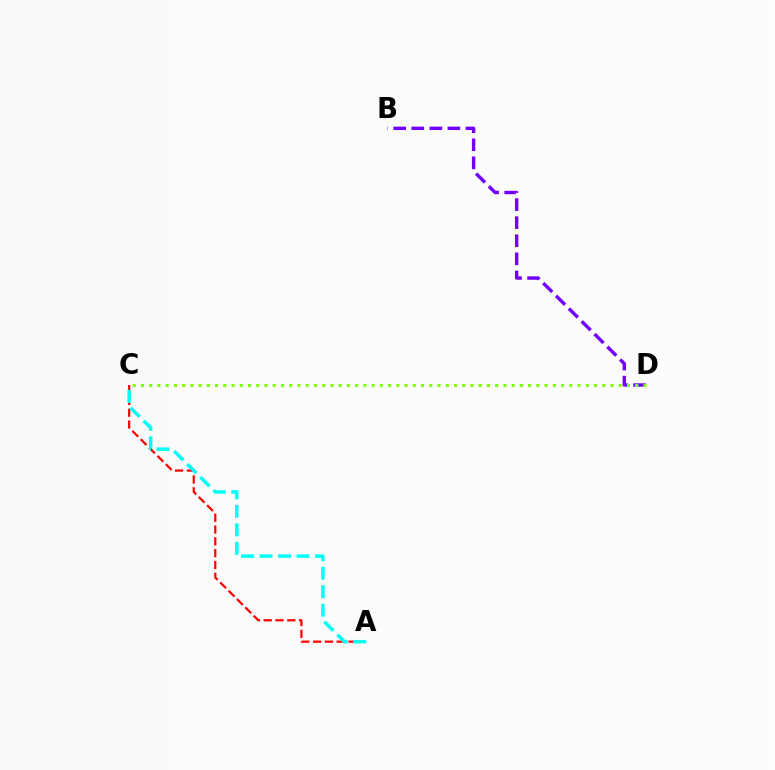{('B', 'D'): [{'color': '#7200ff', 'line_style': 'dashed', 'thickness': 2.45}], ('A', 'C'): [{'color': '#ff0000', 'line_style': 'dashed', 'thickness': 1.6}, {'color': '#00fff6', 'line_style': 'dashed', 'thickness': 2.51}], ('C', 'D'): [{'color': '#84ff00', 'line_style': 'dotted', 'thickness': 2.24}]}